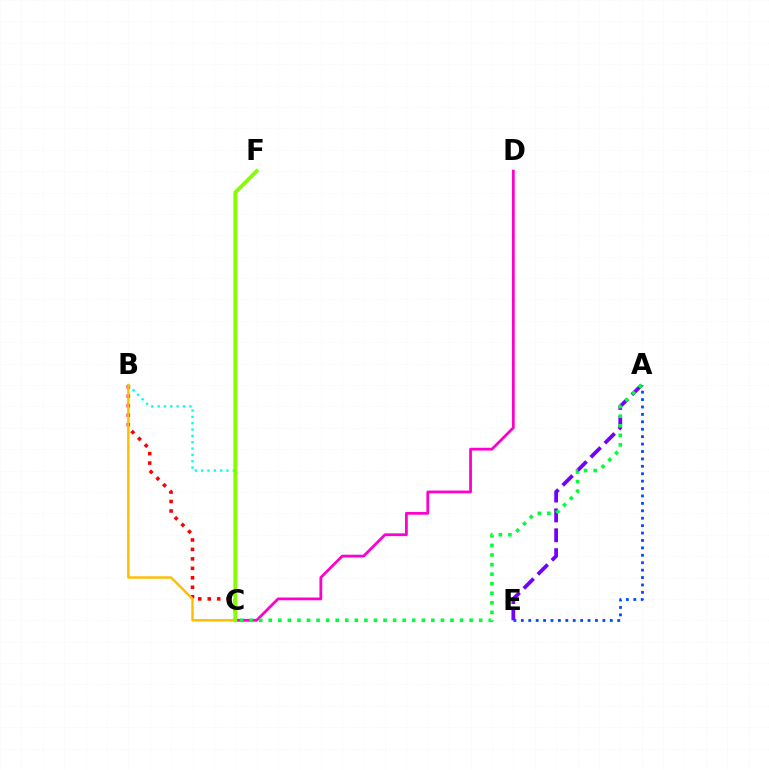{('A', 'E'): [{'color': '#7200ff', 'line_style': 'dashed', 'thickness': 2.7}, {'color': '#004bff', 'line_style': 'dotted', 'thickness': 2.01}], ('B', 'C'): [{'color': '#ff0000', 'line_style': 'dotted', 'thickness': 2.57}, {'color': '#00fff6', 'line_style': 'dotted', 'thickness': 1.72}, {'color': '#ffbd00', 'line_style': 'solid', 'thickness': 1.74}], ('C', 'D'): [{'color': '#ff00cf', 'line_style': 'solid', 'thickness': 2.0}], ('A', 'C'): [{'color': '#00ff39', 'line_style': 'dotted', 'thickness': 2.6}], ('C', 'F'): [{'color': '#84ff00', 'line_style': 'solid', 'thickness': 2.74}]}